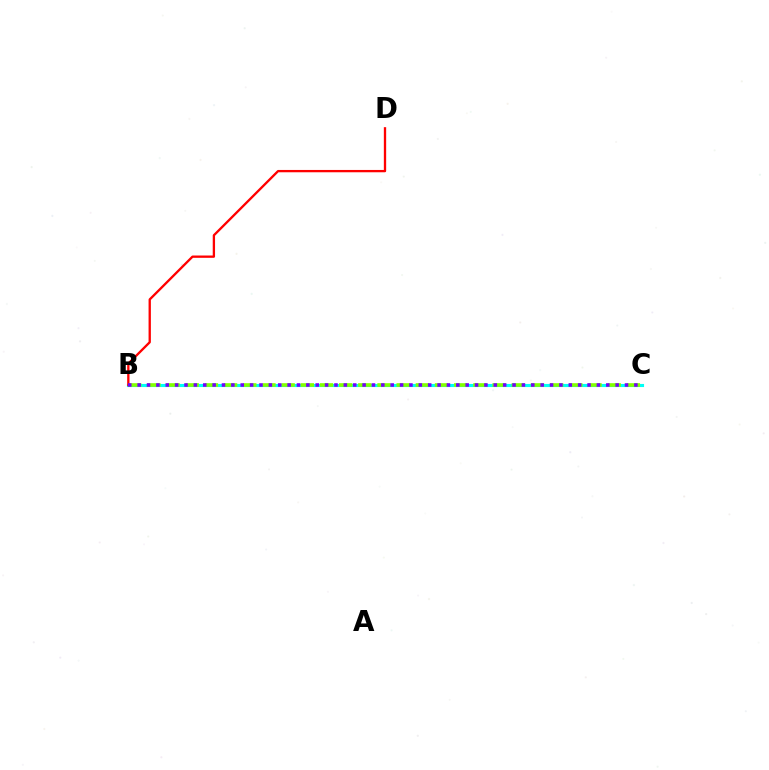{('B', 'C'): [{'color': '#00fff6', 'line_style': 'solid', 'thickness': 2.25}, {'color': '#84ff00', 'line_style': 'dashed', 'thickness': 2.61}, {'color': '#7200ff', 'line_style': 'dotted', 'thickness': 2.55}], ('B', 'D'): [{'color': '#ff0000', 'line_style': 'solid', 'thickness': 1.67}]}